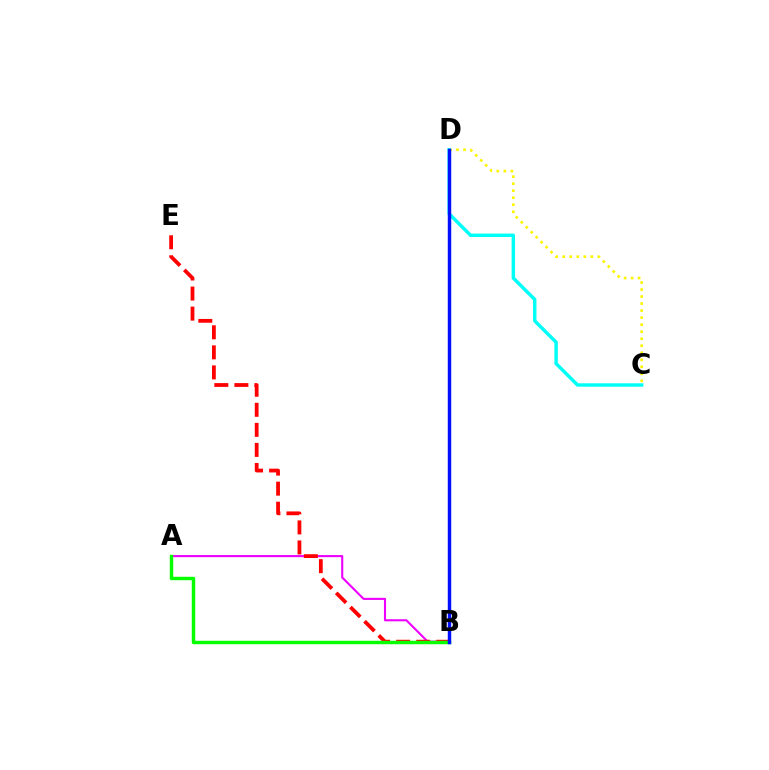{('C', 'D'): [{'color': '#fcf500', 'line_style': 'dotted', 'thickness': 1.91}, {'color': '#00fff6', 'line_style': 'solid', 'thickness': 2.46}], ('A', 'B'): [{'color': '#ee00ff', 'line_style': 'solid', 'thickness': 1.51}, {'color': '#08ff00', 'line_style': 'solid', 'thickness': 2.48}], ('B', 'E'): [{'color': '#ff0000', 'line_style': 'dashed', 'thickness': 2.72}], ('B', 'D'): [{'color': '#0010ff', 'line_style': 'solid', 'thickness': 2.48}]}